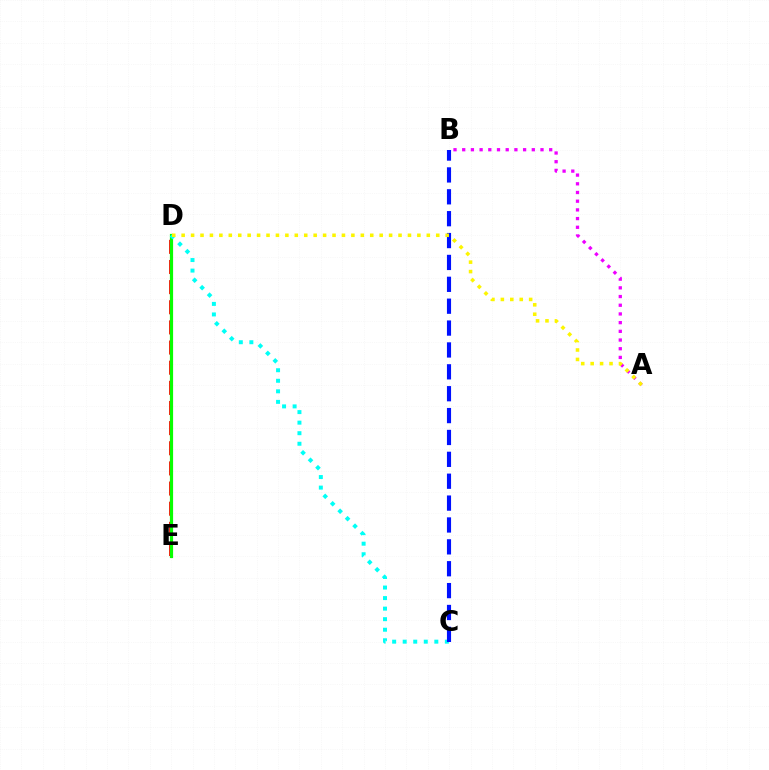{('A', 'B'): [{'color': '#ee00ff', 'line_style': 'dotted', 'thickness': 2.36}], ('D', 'E'): [{'color': '#ff0000', 'line_style': 'dashed', 'thickness': 2.74}, {'color': '#08ff00', 'line_style': 'solid', 'thickness': 2.3}], ('C', 'D'): [{'color': '#00fff6', 'line_style': 'dotted', 'thickness': 2.86}], ('B', 'C'): [{'color': '#0010ff', 'line_style': 'dashed', 'thickness': 2.97}], ('A', 'D'): [{'color': '#fcf500', 'line_style': 'dotted', 'thickness': 2.56}]}